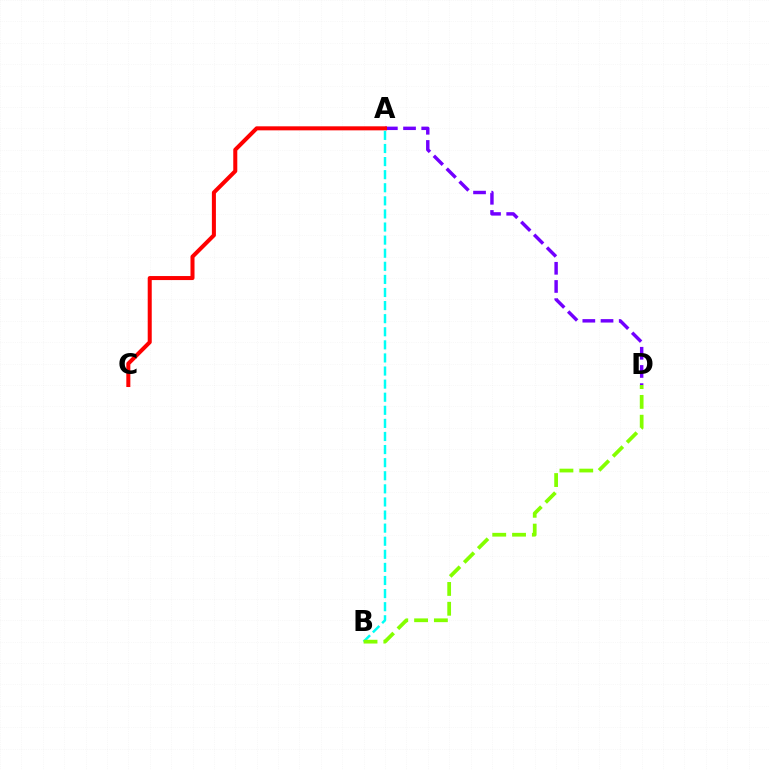{('A', 'D'): [{'color': '#7200ff', 'line_style': 'dashed', 'thickness': 2.47}], ('A', 'C'): [{'color': '#ff0000', 'line_style': 'solid', 'thickness': 2.9}], ('A', 'B'): [{'color': '#00fff6', 'line_style': 'dashed', 'thickness': 1.78}], ('B', 'D'): [{'color': '#84ff00', 'line_style': 'dashed', 'thickness': 2.69}]}